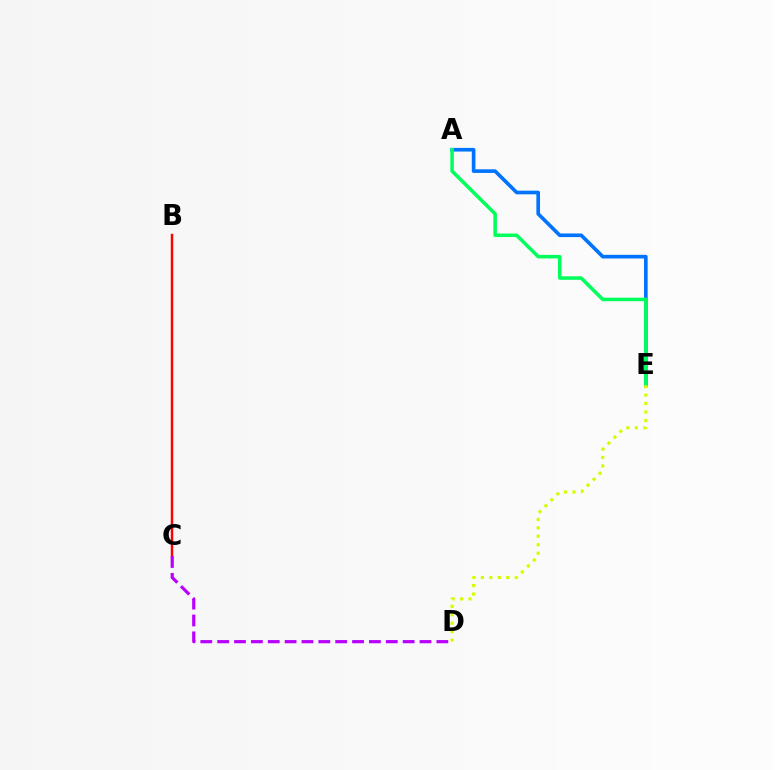{('A', 'E'): [{'color': '#0074ff', 'line_style': 'solid', 'thickness': 2.62}, {'color': '#00ff5c', 'line_style': 'solid', 'thickness': 2.53}], ('B', 'C'): [{'color': '#ff0000', 'line_style': 'solid', 'thickness': 1.77}], ('C', 'D'): [{'color': '#b900ff', 'line_style': 'dashed', 'thickness': 2.29}], ('D', 'E'): [{'color': '#d1ff00', 'line_style': 'dotted', 'thickness': 2.29}]}